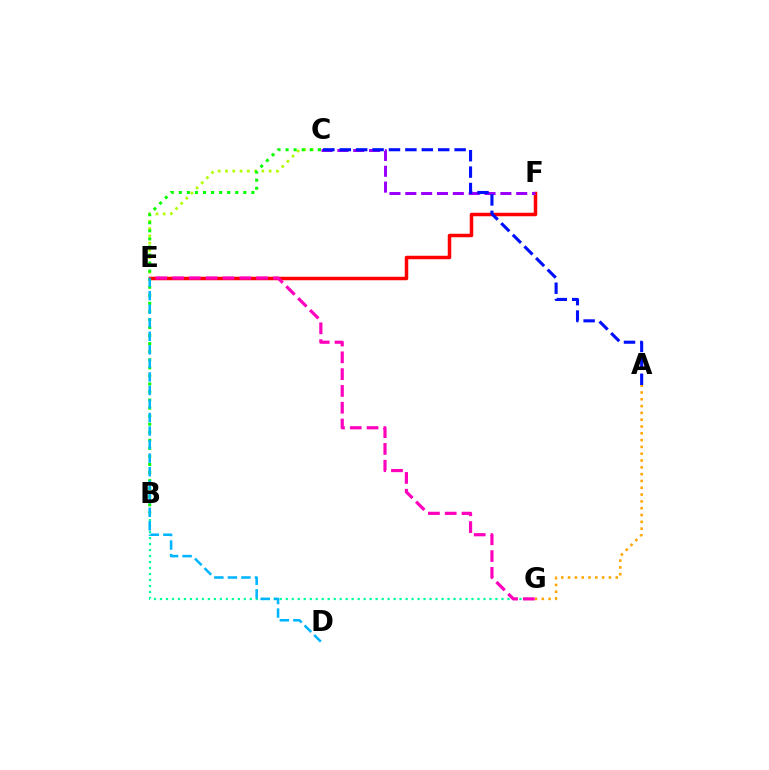{('E', 'F'): [{'color': '#ff0000', 'line_style': 'solid', 'thickness': 2.51}], ('C', 'F'): [{'color': '#9b00ff', 'line_style': 'dashed', 'thickness': 2.15}], ('B', 'G'): [{'color': '#00ff9d', 'line_style': 'dotted', 'thickness': 1.63}], ('C', 'E'): [{'color': '#b3ff00', 'line_style': 'dotted', 'thickness': 1.98}], ('B', 'C'): [{'color': '#08ff00', 'line_style': 'dotted', 'thickness': 2.19}], ('D', 'E'): [{'color': '#00b5ff', 'line_style': 'dashed', 'thickness': 1.84}], ('A', 'G'): [{'color': '#ffa500', 'line_style': 'dotted', 'thickness': 1.85}], ('A', 'C'): [{'color': '#0010ff', 'line_style': 'dashed', 'thickness': 2.23}], ('E', 'G'): [{'color': '#ff00bd', 'line_style': 'dashed', 'thickness': 2.28}]}